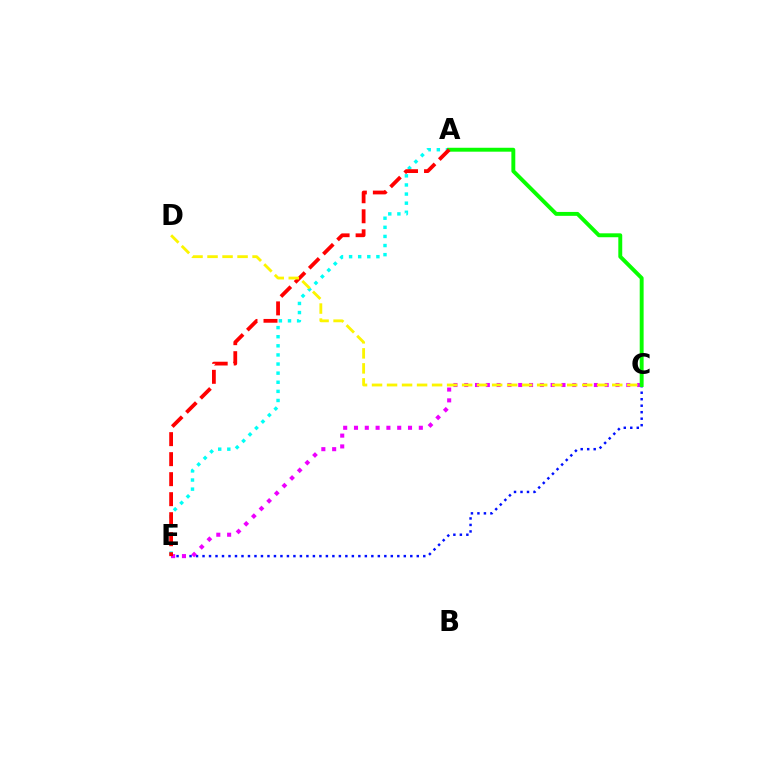{('C', 'E'): [{'color': '#0010ff', 'line_style': 'dotted', 'thickness': 1.76}, {'color': '#ee00ff', 'line_style': 'dotted', 'thickness': 2.94}], ('A', 'E'): [{'color': '#00fff6', 'line_style': 'dotted', 'thickness': 2.47}, {'color': '#ff0000', 'line_style': 'dashed', 'thickness': 2.72}], ('A', 'C'): [{'color': '#08ff00', 'line_style': 'solid', 'thickness': 2.82}], ('C', 'D'): [{'color': '#fcf500', 'line_style': 'dashed', 'thickness': 2.04}]}